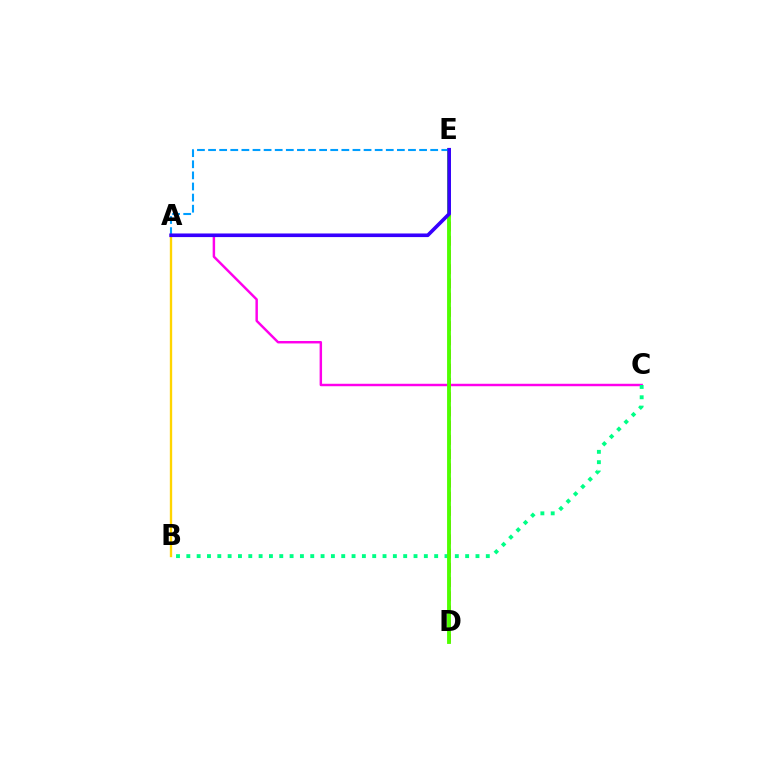{('A', 'C'): [{'color': '#ff00ed', 'line_style': 'solid', 'thickness': 1.77}], ('D', 'E'): [{'color': '#ff0000', 'line_style': 'dashed', 'thickness': 1.93}, {'color': '#4fff00', 'line_style': 'solid', 'thickness': 2.78}], ('B', 'C'): [{'color': '#00ff86', 'line_style': 'dotted', 'thickness': 2.81}], ('A', 'B'): [{'color': '#ffd500', 'line_style': 'solid', 'thickness': 1.69}], ('A', 'E'): [{'color': '#009eff', 'line_style': 'dashed', 'thickness': 1.51}, {'color': '#3700ff', 'line_style': 'solid', 'thickness': 2.6}]}